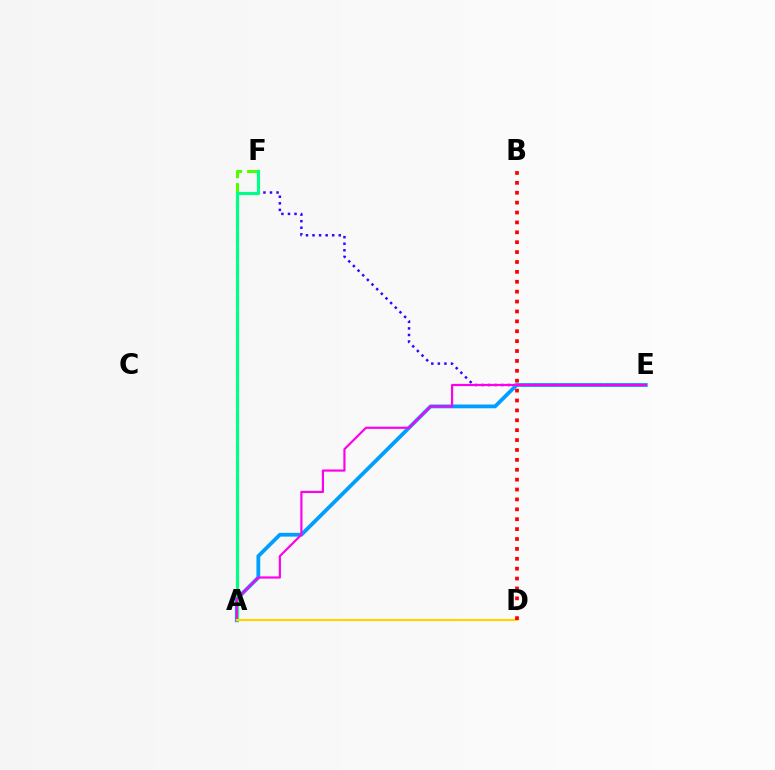{('E', 'F'): [{'color': '#3700ff', 'line_style': 'dotted', 'thickness': 1.78}], ('A', 'E'): [{'color': '#009eff', 'line_style': 'solid', 'thickness': 2.72}, {'color': '#ff00ed', 'line_style': 'solid', 'thickness': 1.57}], ('A', 'F'): [{'color': '#4fff00', 'line_style': 'dashed', 'thickness': 2.22}, {'color': '#00ff86', 'line_style': 'solid', 'thickness': 2.26}], ('A', 'D'): [{'color': '#ffd500', 'line_style': 'solid', 'thickness': 1.55}], ('B', 'D'): [{'color': '#ff0000', 'line_style': 'dotted', 'thickness': 2.69}]}